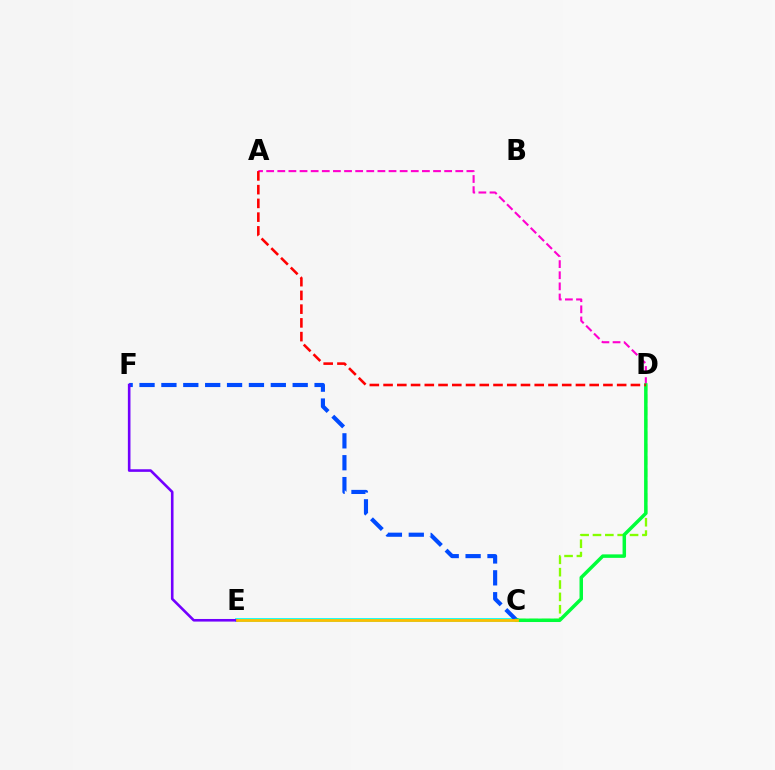{('C', 'E'): [{'color': '#00fff6', 'line_style': 'solid', 'thickness': 2.69}, {'color': '#ffbd00', 'line_style': 'solid', 'thickness': 2.0}], ('A', 'D'): [{'color': '#ff00cf', 'line_style': 'dashed', 'thickness': 1.51}, {'color': '#ff0000', 'line_style': 'dashed', 'thickness': 1.87}], ('C', 'F'): [{'color': '#004bff', 'line_style': 'dashed', 'thickness': 2.97}], ('C', 'D'): [{'color': '#84ff00', 'line_style': 'dashed', 'thickness': 1.68}, {'color': '#00ff39', 'line_style': 'solid', 'thickness': 2.51}], ('E', 'F'): [{'color': '#7200ff', 'line_style': 'solid', 'thickness': 1.87}]}